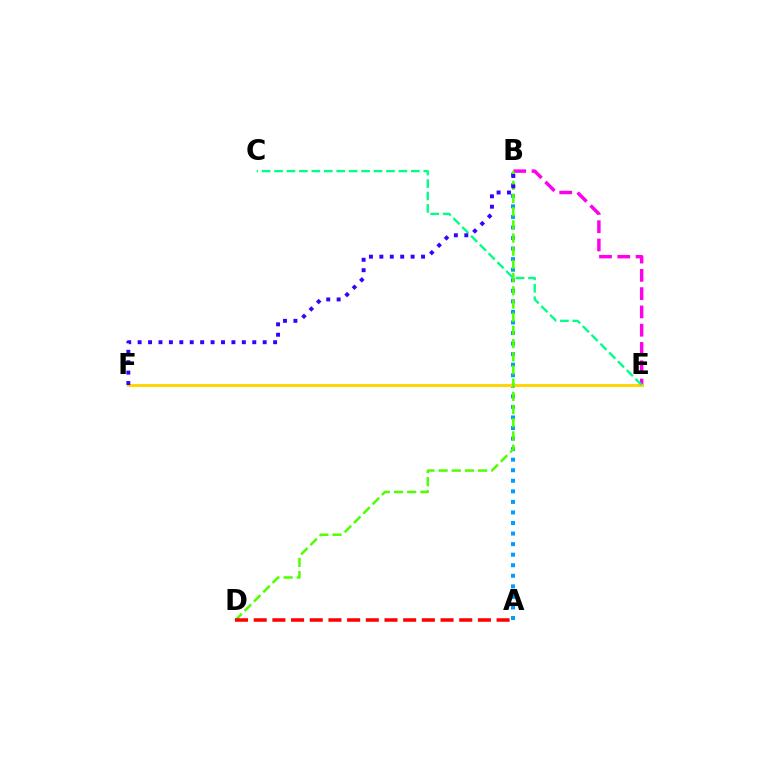{('B', 'E'): [{'color': '#ff00ed', 'line_style': 'dashed', 'thickness': 2.48}], ('A', 'B'): [{'color': '#009eff', 'line_style': 'dotted', 'thickness': 2.87}], ('E', 'F'): [{'color': '#ffd500', 'line_style': 'solid', 'thickness': 2.11}], ('B', 'D'): [{'color': '#4fff00', 'line_style': 'dashed', 'thickness': 1.79}], ('C', 'E'): [{'color': '#00ff86', 'line_style': 'dashed', 'thickness': 1.69}], ('B', 'F'): [{'color': '#3700ff', 'line_style': 'dotted', 'thickness': 2.83}], ('A', 'D'): [{'color': '#ff0000', 'line_style': 'dashed', 'thickness': 2.54}]}